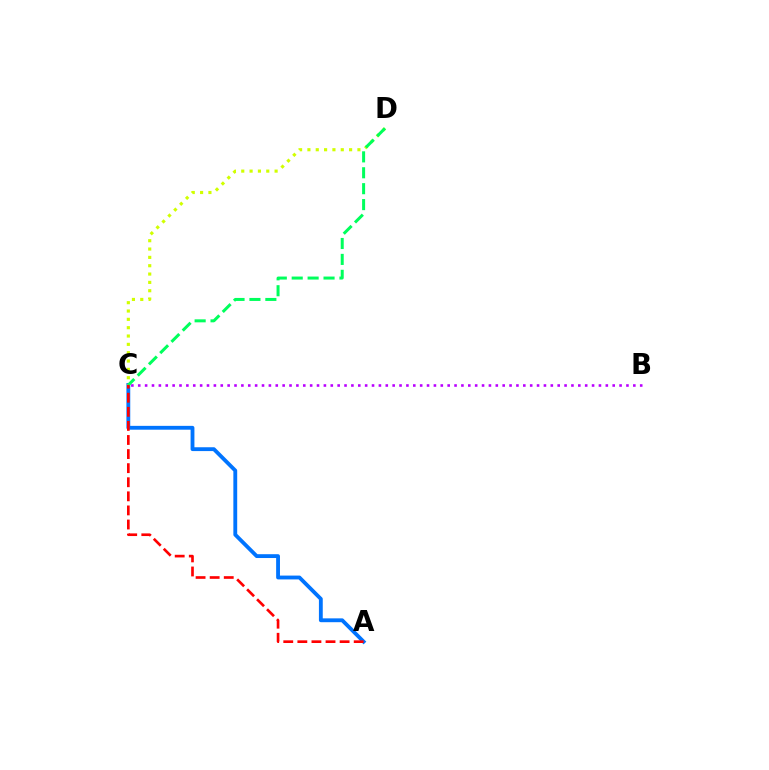{('B', 'C'): [{'color': '#b900ff', 'line_style': 'dotted', 'thickness': 1.87}], ('A', 'C'): [{'color': '#0074ff', 'line_style': 'solid', 'thickness': 2.76}, {'color': '#ff0000', 'line_style': 'dashed', 'thickness': 1.91}], ('C', 'D'): [{'color': '#d1ff00', 'line_style': 'dotted', 'thickness': 2.26}, {'color': '#00ff5c', 'line_style': 'dashed', 'thickness': 2.16}]}